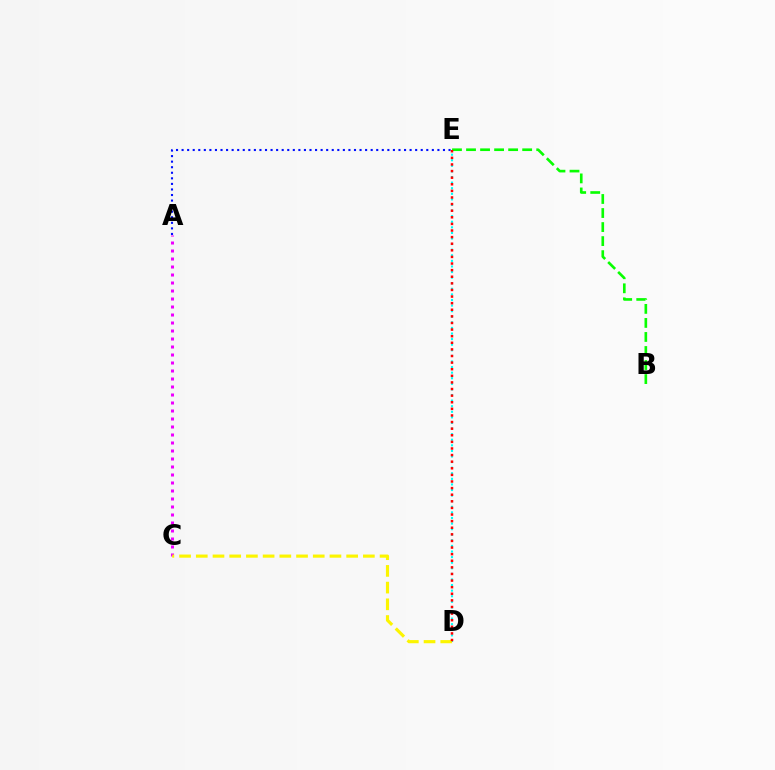{('B', 'E'): [{'color': '#08ff00', 'line_style': 'dashed', 'thickness': 1.91}], ('A', 'E'): [{'color': '#0010ff', 'line_style': 'dotted', 'thickness': 1.51}], ('A', 'C'): [{'color': '#ee00ff', 'line_style': 'dotted', 'thickness': 2.17}], ('D', 'E'): [{'color': '#00fff6', 'line_style': 'dotted', 'thickness': 1.52}, {'color': '#ff0000', 'line_style': 'dotted', 'thickness': 1.79}], ('C', 'D'): [{'color': '#fcf500', 'line_style': 'dashed', 'thickness': 2.27}]}